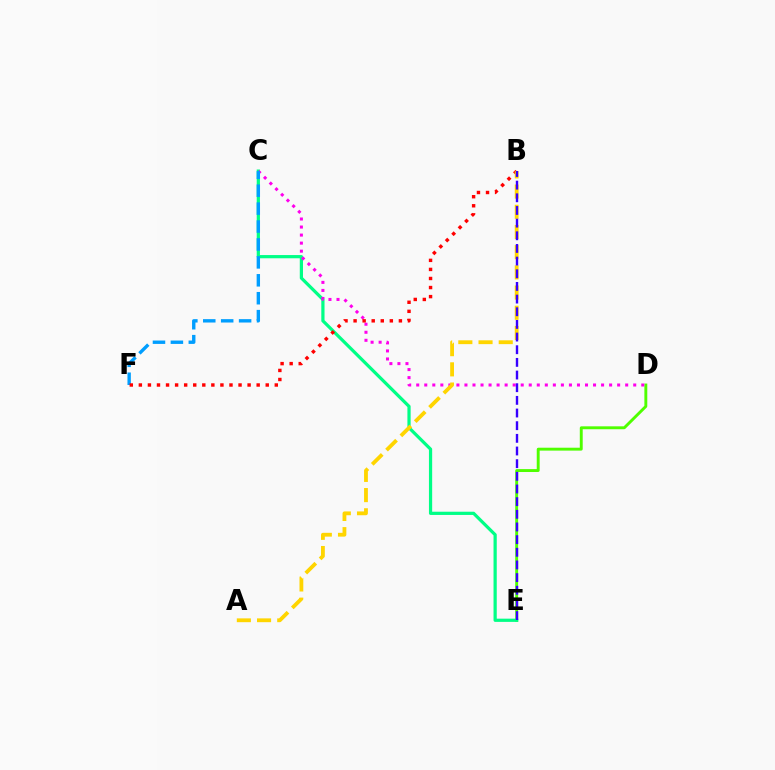{('D', 'E'): [{'color': '#4fff00', 'line_style': 'solid', 'thickness': 2.09}], ('C', 'E'): [{'color': '#00ff86', 'line_style': 'solid', 'thickness': 2.32}], ('C', 'D'): [{'color': '#ff00ed', 'line_style': 'dotted', 'thickness': 2.18}], ('C', 'F'): [{'color': '#009eff', 'line_style': 'dashed', 'thickness': 2.43}], ('B', 'F'): [{'color': '#ff0000', 'line_style': 'dotted', 'thickness': 2.46}], ('A', 'B'): [{'color': '#ffd500', 'line_style': 'dashed', 'thickness': 2.74}], ('B', 'E'): [{'color': '#3700ff', 'line_style': 'dashed', 'thickness': 1.72}]}